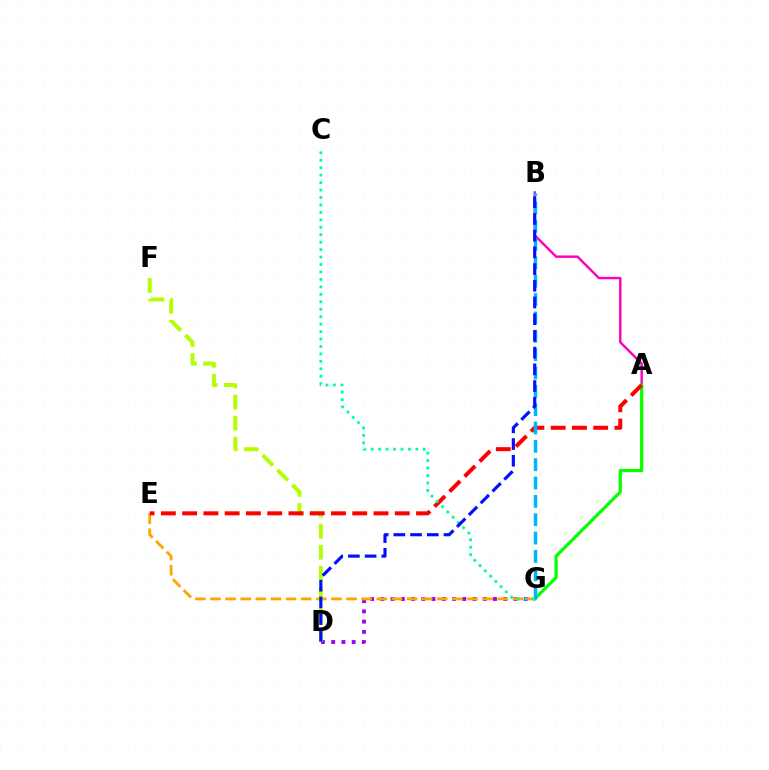{('A', 'B'): [{'color': '#ff00bd', 'line_style': 'solid', 'thickness': 1.74}], ('A', 'G'): [{'color': '#08ff00', 'line_style': 'solid', 'thickness': 2.32}], ('D', 'G'): [{'color': '#9b00ff', 'line_style': 'dotted', 'thickness': 2.78}], ('E', 'G'): [{'color': '#ffa500', 'line_style': 'dashed', 'thickness': 2.05}], ('D', 'F'): [{'color': '#b3ff00', 'line_style': 'dashed', 'thickness': 2.86}], ('A', 'E'): [{'color': '#ff0000', 'line_style': 'dashed', 'thickness': 2.89}], ('B', 'G'): [{'color': '#00b5ff', 'line_style': 'dashed', 'thickness': 2.49}], ('C', 'G'): [{'color': '#00ff9d', 'line_style': 'dotted', 'thickness': 2.02}], ('B', 'D'): [{'color': '#0010ff', 'line_style': 'dashed', 'thickness': 2.27}]}